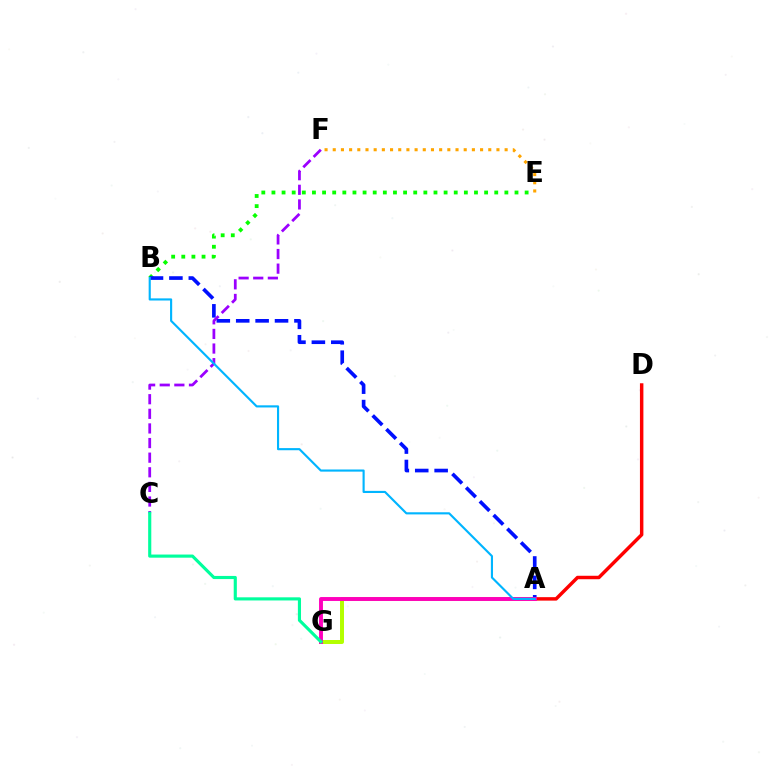{('B', 'E'): [{'color': '#08ff00', 'line_style': 'dotted', 'thickness': 2.75}], ('A', 'G'): [{'color': '#b3ff00', 'line_style': 'solid', 'thickness': 2.86}, {'color': '#ff00bd', 'line_style': 'solid', 'thickness': 2.81}], ('A', 'D'): [{'color': '#ff0000', 'line_style': 'solid', 'thickness': 2.49}], ('A', 'B'): [{'color': '#0010ff', 'line_style': 'dashed', 'thickness': 2.64}, {'color': '#00b5ff', 'line_style': 'solid', 'thickness': 1.54}], ('E', 'F'): [{'color': '#ffa500', 'line_style': 'dotted', 'thickness': 2.22}], ('C', 'F'): [{'color': '#9b00ff', 'line_style': 'dashed', 'thickness': 1.99}], ('C', 'G'): [{'color': '#00ff9d', 'line_style': 'solid', 'thickness': 2.26}]}